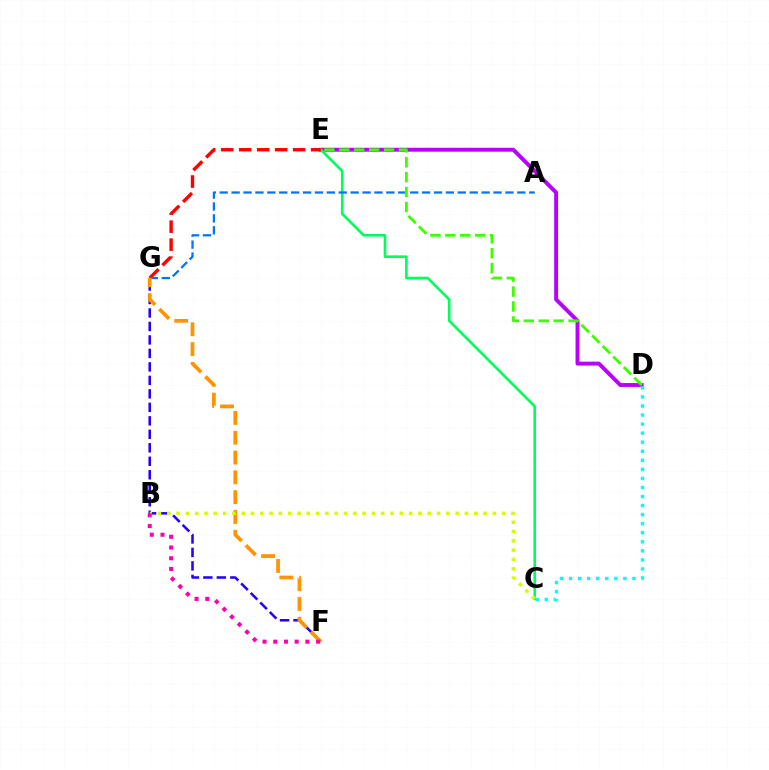{('F', 'G'): [{'color': '#2500ff', 'line_style': 'dashed', 'thickness': 1.83}, {'color': '#ff9400', 'line_style': 'dashed', 'thickness': 2.69}], ('D', 'E'): [{'color': '#b900ff', 'line_style': 'solid', 'thickness': 2.81}, {'color': '#3dff00', 'line_style': 'dashed', 'thickness': 2.03}], ('C', 'E'): [{'color': '#00ff5c', 'line_style': 'solid', 'thickness': 1.89}], ('E', 'G'): [{'color': '#ff0000', 'line_style': 'dashed', 'thickness': 2.44}], ('A', 'G'): [{'color': '#0074ff', 'line_style': 'dashed', 'thickness': 1.62}], ('C', 'D'): [{'color': '#00fff6', 'line_style': 'dotted', 'thickness': 2.46}], ('B', 'C'): [{'color': '#d1ff00', 'line_style': 'dotted', 'thickness': 2.53}], ('B', 'F'): [{'color': '#ff00ac', 'line_style': 'dotted', 'thickness': 2.91}]}